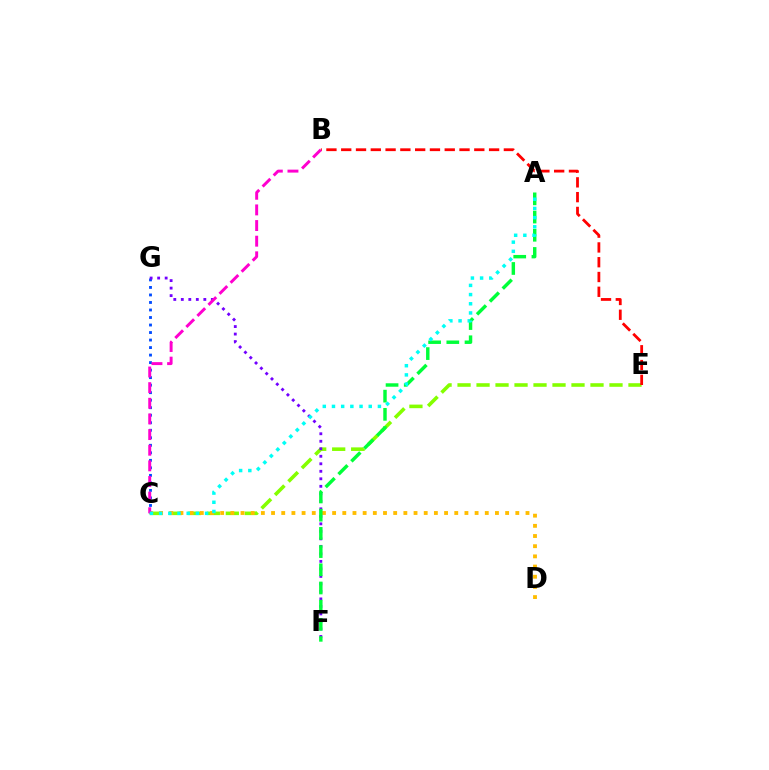{('C', 'G'): [{'color': '#004bff', 'line_style': 'dotted', 'thickness': 2.04}], ('C', 'E'): [{'color': '#84ff00', 'line_style': 'dashed', 'thickness': 2.58}], ('C', 'D'): [{'color': '#ffbd00', 'line_style': 'dotted', 'thickness': 2.77}], ('F', 'G'): [{'color': '#7200ff', 'line_style': 'dotted', 'thickness': 2.04}], ('B', 'E'): [{'color': '#ff0000', 'line_style': 'dashed', 'thickness': 2.01}], ('A', 'F'): [{'color': '#00ff39', 'line_style': 'dashed', 'thickness': 2.47}], ('B', 'C'): [{'color': '#ff00cf', 'line_style': 'dashed', 'thickness': 2.12}], ('A', 'C'): [{'color': '#00fff6', 'line_style': 'dotted', 'thickness': 2.5}]}